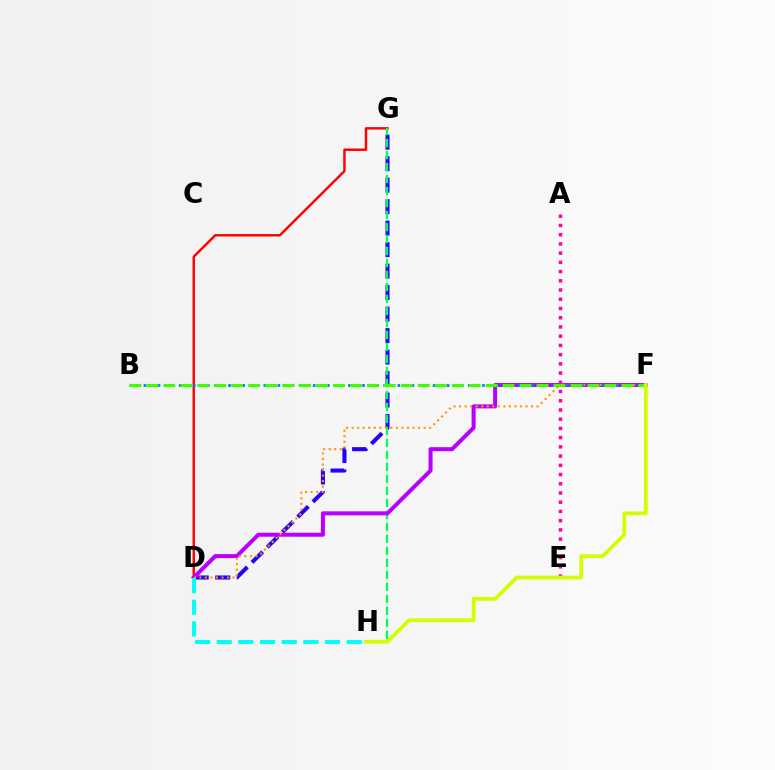{('D', 'G'): [{'color': '#2500ff', 'line_style': 'dashed', 'thickness': 2.92}, {'color': '#ff0000', 'line_style': 'solid', 'thickness': 1.75}], ('G', 'H'): [{'color': '#00ff5c', 'line_style': 'dashed', 'thickness': 1.63}], ('D', 'F'): [{'color': '#b900ff', 'line_style': 'solid', 'thickness': 2.89}, {'color': '#ff9400', 'line_style': 'dotted', 'thickness': 1.5}], ('A', 'E'): [{'color': '#ff00ac', 'line_style': 'dotted', 'thickness': 2.51}], ('B', 'F'): [{'color': '#0074ff', 'line_style': 'dotted', 'thickness': 1.92}, {'color': '#3dff00', 'line_style': 'dashed', 'thickness': 2.3}], ('D', 'H'): [{'color': '#00fff6', 'line_style': 'dashed', 'thickness': 2.94}], ('F', 'H'): [{'color': '#d1ff00', 'line_style': 'solid', 'thickness': 2.71}]}